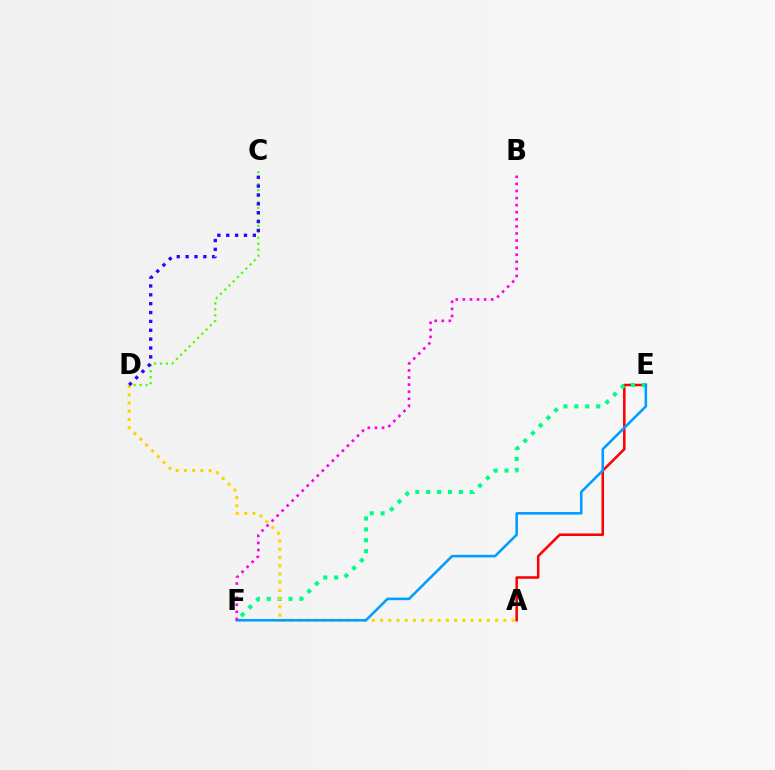{('A', 'E'): [{'color': '#ff0000', 'line_style': 'solid', 'thickness': 1.82}], ('E', 'F'): [{'color': '#00ff86', 'line_style': 'dotted', 'thickness': 2.96}, {'color': '#009eff', 'line_style': 'solid', 'thickness': 1.86}], ('A', 'D'): [{'color': '#ffd500', 'line_style': 'dotted', 'thickness': 2.23}], ('C', 'D'): [{'color': '#4fff00', 'line_style': 'dotted', 'thickness': 1.62}, {'color': '#3700ff', 'line_style': 'dotted', 'thickness': 2.41}], ('B', 'F'): [{'color': '#ff00ed', 'line_style': 'dotted', 'thickness': 1.92}]}